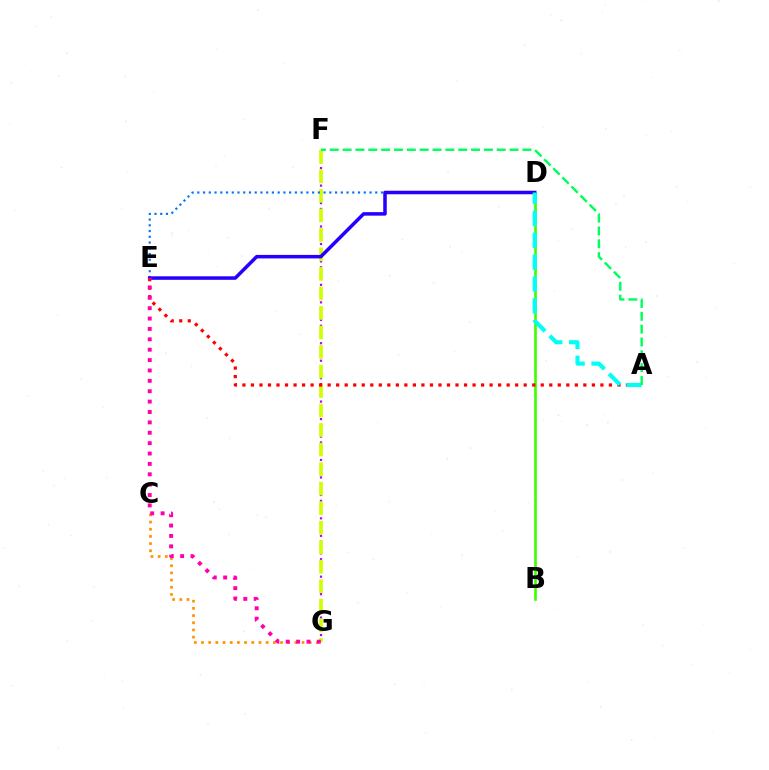{('F', 'G'): [{'color': '#b900ff', 'line_style': 'dotted', 'thickness': 1.59}, {'color': '#d1ff00', 'line_style': 'dashed', 'thickness': 2.65}], ('B', 'D'): [{'color': '#3dff00', 'line_style': 'solid', 'thickness': 1.91}], ('D', 'E'): [{'color': '#0074ff', 'line_style': 'dotted', 'thickness': 1.56}, {'color': '#2500ff', 'line_style': 'solid', 'thickness': 2.53}], ('A', 'E'): [{'color': '#ff0000', 'line_style': 'dotted', 'thickness': 2.32}], ('A', 'D'): [{'color': '#00fff6', 'line_style': 'dashed', 'thickness': 2.98}], ('C', 'G'): [{'color': '#ff9400', 'line_style': 'dotted', 'thickness': 1.95}], ('E', 'G'): [{'color': '#ff00ac', 'line_style': 'dotted', 'thickness': 2.82}], ('A', 'F'): [{'color': '#00ff5c', 'line_style': 'dashed', 'thickness': 1.74}]}